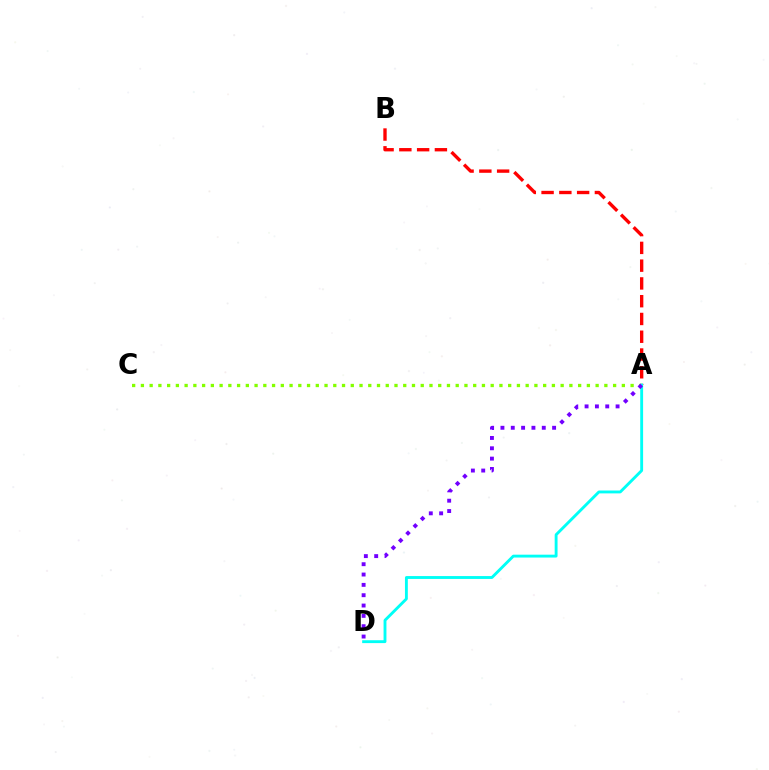{('A', 'C'): [{'color': '#84ff00', 'line_style': 'dotted', 'thickness': 2.38}], ('A', 'B'): [{'color': '#ff0000', 'line_style': 'dashed', 'thickness': 2.41}], ('A', 'D'): [{'color': '#00fff6', 'line_style': 'solid', 'thickness': 2.07}, {'color': '#7200ff', 'line_style': 'dotted', 'thickness': 2.81}]}